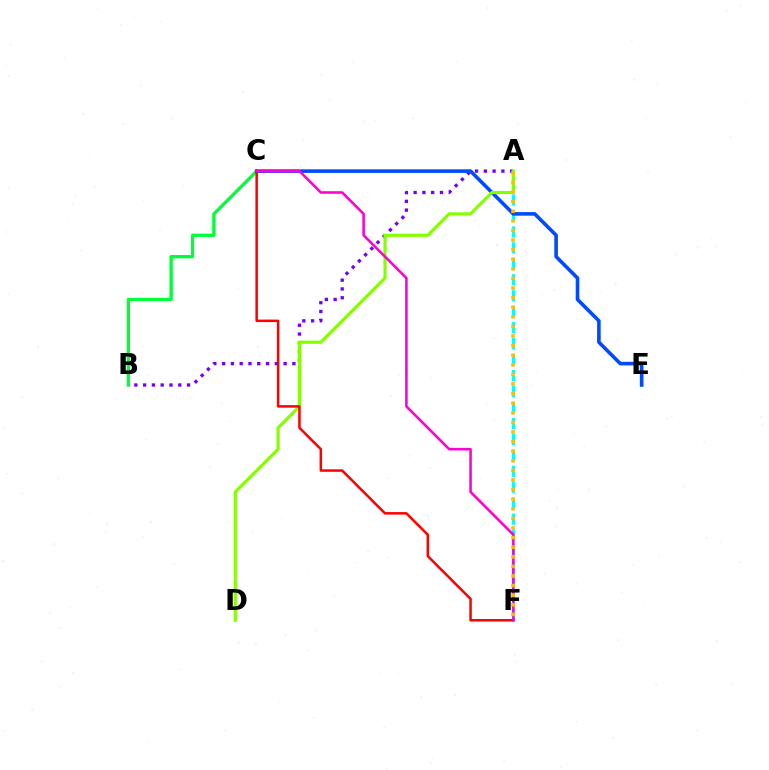{('A', 'B'): [{'color': '#7200ff', 'line_style': 'dotted', 'thickness': 2.39}], ('B', 'C'): [{'color': '#00ff39', 'line_style': 'solid', 'thickness': 2.38}], ('A', 'F'): [{'color': '#00fff6', 'line_style': 'dashed', 'thickness': 2.17}, {'color': '#ffbd00', 'line_style': 'dotted', 'thickness': 2.61}], ('C', 'E'): [{'color': '#004bff', 'line_style': 'solid', 'thickness': 2.6}], ('A', 'D'): [{'color': '#84ff00', 'line_style': 'solid', 'thickness': 2.28}], ('C', 'F'): [{'color': '#ff0000', 'line_style': 'solid', 'thickness': 1.81}, {'color': '#ff00cf', 'line_style': 'solid', 'thickness': 1.85}]}